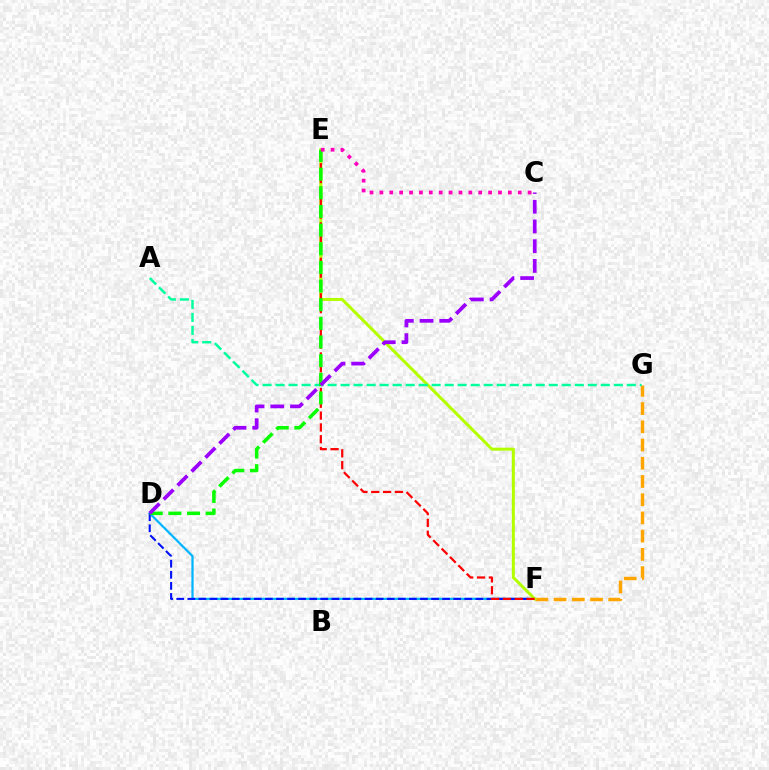{('D', 'F'): [{'color': '#00b5ff', 'line_style': 'solid', 'thickness': 1.61}, {'color': '#0010ff', 'line_style': 'dashed', 'thickness': 1.5}], ('F', 'G'): [{'color': '#ffa500', 'line_style': 'dashed', 'thickness': 2.48}], ('E', 'F'): [{'color': '#b3ff00', 'line_style': 'solid', 'thickness': 2.17}, {'color': '#ff0000', 'line_style': 'dashed', 'thickness': 1.61}], ('A', 'G'): [{'color': '#00ff9d', 'line_style': 'dashed', 'thickness': 1.77}], ('D', 'E'): [{'color': '#08ff00', 'line_style': 'dashed', 'thickness': 2.53}], ('C', 'D'): [{'color': '#9b00ff', 'line_style': 'dashed', 'thickness': 2.68}], ('C', 'E'): [{'color': '#ff00bd', 'line_style': 'dotted', 'thickness': 2.68}]}